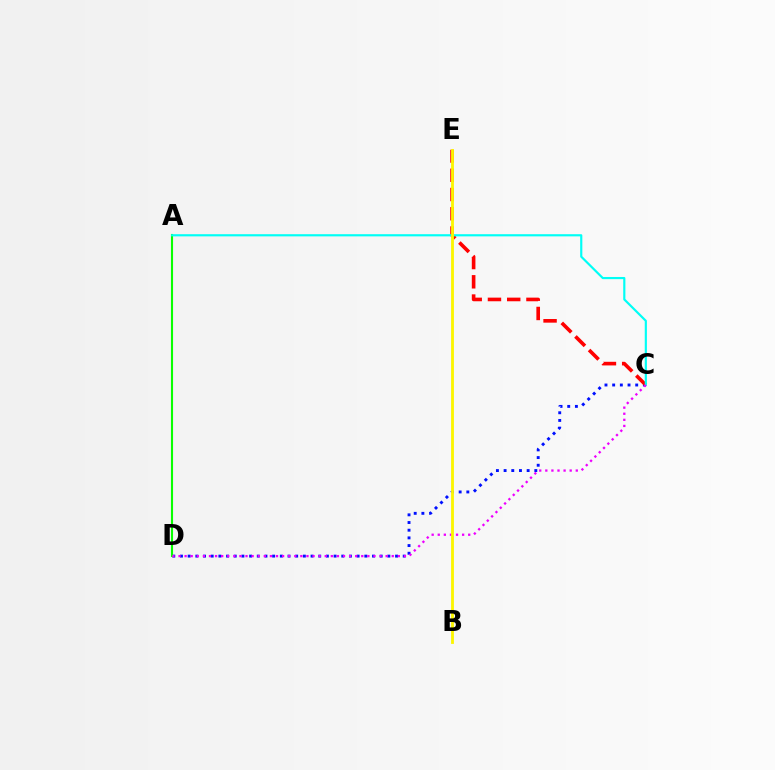{('C', 'D'): [{'color': '#0010ff', 'line_style': 'dotted', 'thickness': 2.09}, {'color': '#ee00ff', 'line_style': 'dotted', 'thickness': 1.66}], ('C', 'E'): [{'color': '#ff0000', 'line_style': 'dashed', 'thickness': 2.62}], ('A', 'D'): [{'color': '#08ff00', 'line_style': 'solid', 'thickness': 1.52}], ('A', 'C'): [{'color': '#00fff6', 'line_style': 'solid', 'thickness': 1.56}], ('B', 'E'): [{'color': '#fcf500', 'line_style': 'solid', 'thickness': 2.04}]}